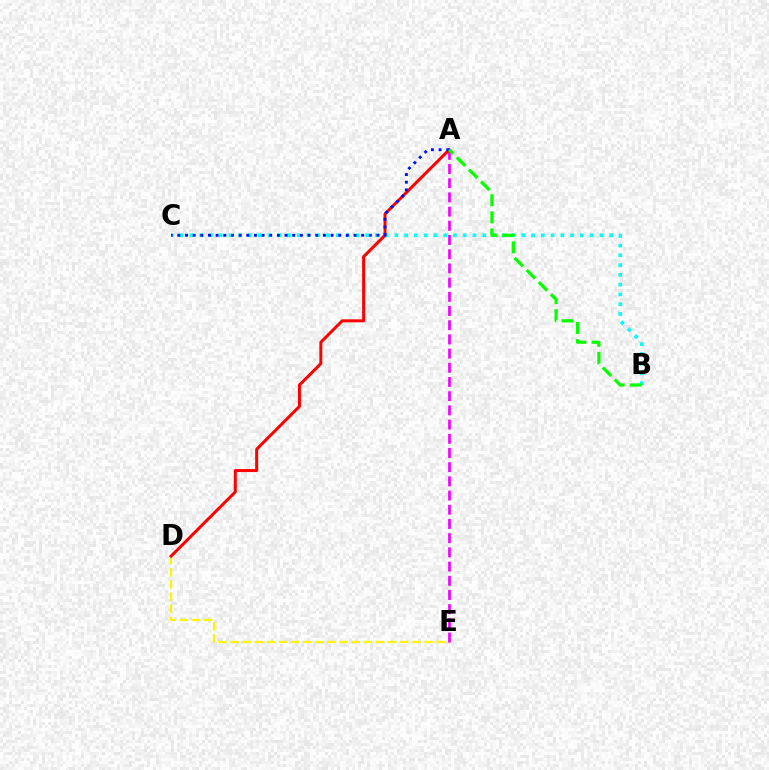{('D', 'E'): [{'color': '#fcf500', 'line_style': 'dashed', 'thickness': 1.65}], ('B', 'C'): [{'color': '#00fff6', 'line_style': 'dotted', 'thickness': 2.65}], ('A', 'E'): [{'color': '#ee00ff', 'line_style': 'dashed', 'thickness': 1.93}], ('A', 'D'): [{'color': '#ff0000', 'line_style': 'solid', 'thickness': 2.15}], ('A', 'C'): [{'color': '#0010ff', 'line_style': 'dotted', 'thickness': 2.08}], ('A', 'B'): [{'color': '#08ff00', 'line_style': 'dashed', 'thickness': 2.33}]}